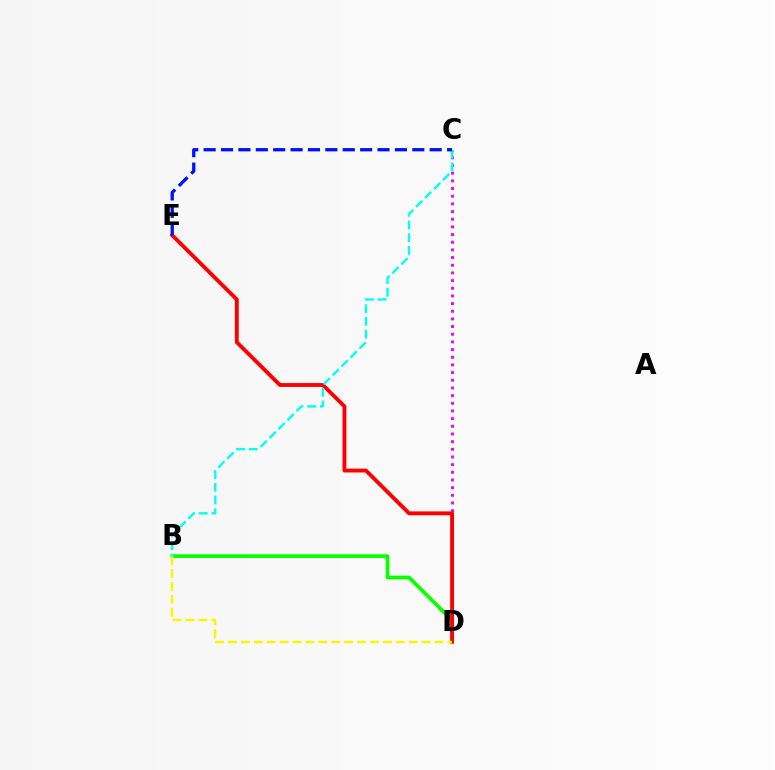{('B', 'D'): [{'color': '#08ff00', 'line_style': 'solid', 'thickness': 2.66}, {'color': '#fcf500', 'line_style': 'dashed', 'thickness': 1.75}], ('C', 'D'): [{'color': '#ee00ff', 'line_style': 'dotted', 'thickness': 2.08}], ('D', 'E'): [{'color': '#ff0000', 'line_style': 'solid', 'thickness': 2.78}], ('B', 'C'): [{'color': '#00fff6', 'line_style': 'dashed', 'thickness': 1.72}], ('C', 'E'): [{'color': '#0010ff', 'line_style': 'dashed', 'thickness': 2.36}]}